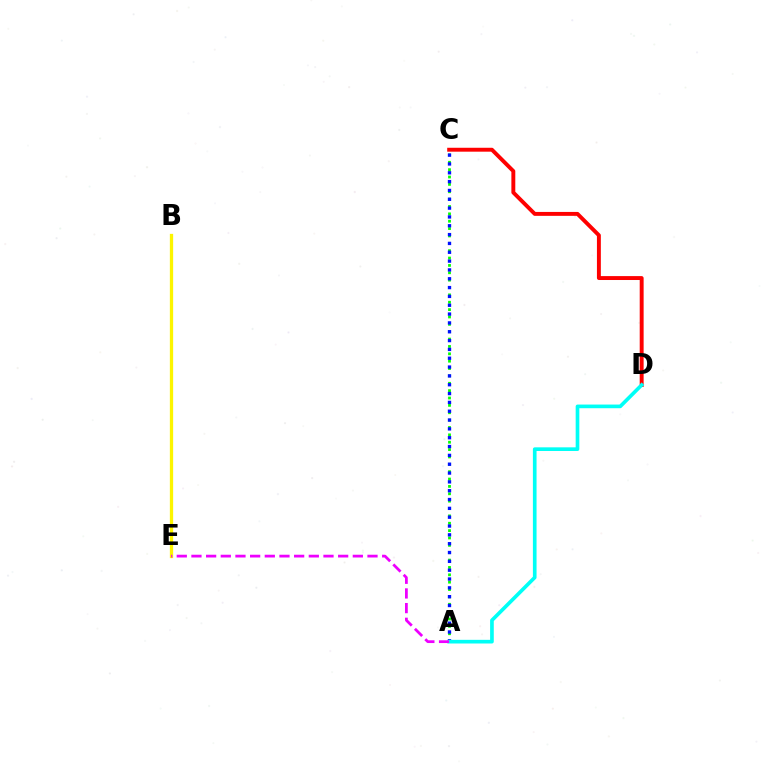{('B', 'E'): [{'color': '#fcf500', 'line_style': 'solid', 'thickness': 2.37}], ('A', 'C'): [{'color': '#08ff00', 'line_style': 'dotted', 'thickness': 2.0}, {'color': '#0010ff', 'line_style': 'dotted', 'thickness': 2.4}], ('C', 'D'): [{'color': '#ff0000', 'line_style': 'solid', 'thickness': 2.82}], ('A', 'D'): [{'color': '#00fff6', 'line_style': 'solid', 'thickness': 2.64}], ('A', 'E'): [{'color': '#ee00ff', 'line_style': 'dashed', 'thickness': 1.99}]}